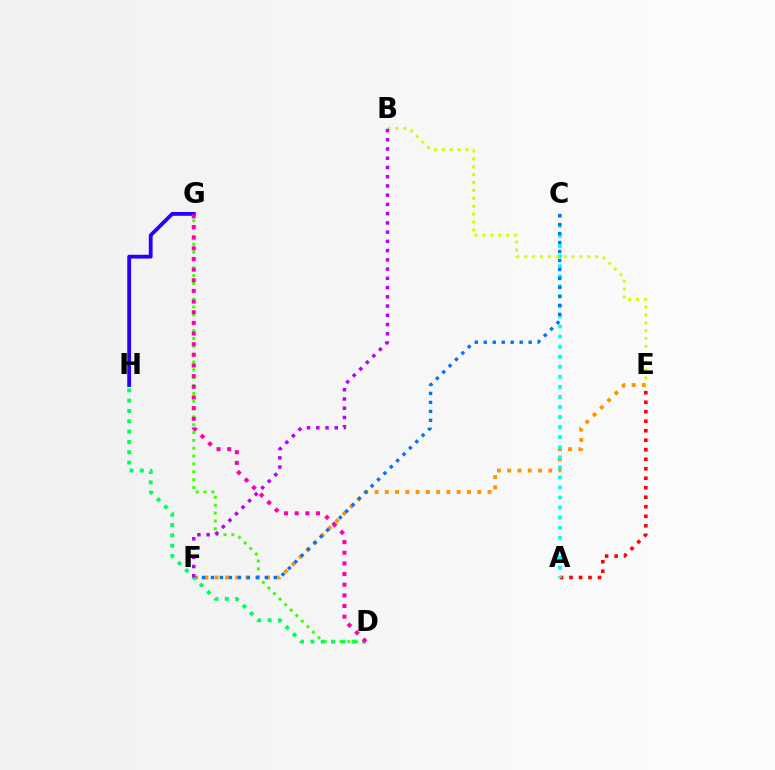{('E', 'F'): [{'color': '#ff9400', 'line_style': 'dotted', 'thickness': 2.79}], ('D', 'G'): [{'color': '#3dff00', 'line_style': 'dotted', 'thickness': 2.13}, {'color': '#ff00ac', 'line_style': 'dotted', 'thickness': 2.89}], ('A', 'E'): [{'color': '#ff0000', 'line_style': 'dotted', 'thickness': 2.58}], ('A', 'C'): [{'color': '#00fff6', 'line_style': 'dotted', 'thickness': 2.73}], ('C', 'F'): [{'color': '#0074ff', 'line_style': 'dotted', 'thickness': 2.44}], ('D', 'H'): [{'color': '#00ff5c', 'line_style': 'dotted', 'thickness': 2.81}], ('B', 'E'): [{'color': '#d1ff00', 'line_style': 'dotted', 'thickness': 2.14}], ('G', 'H'): [{'color': '#2500ff', 'line_style': 'solid', 'thickness': 2.75}], ('B', 'F'): [{'color': '#b900ff', 'line_style': 'dotted', 'thickness': 2.51}]}